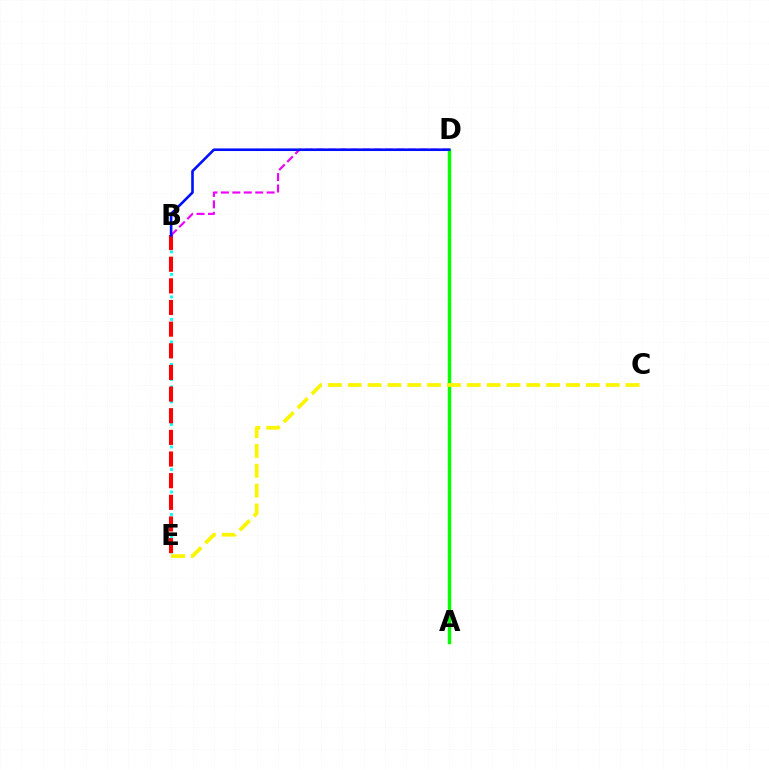{('A', 'D'): [{'color': '#08ff00', 'line_style': 'solid', 'thickness': 2.47}], ('B', 'E'): [{'color': '#00fff6', 'line_style': 'dotted', 'thickness': 2.04}, {'color': '#ff0000', 'line_style': 'dashed', 'thickness': 2.94}], ('B', 'D'): [{'color': '#ee00ff', 'line_style': 'dashed', 'thickness': 1.55}, {'color': '#0010ff', 'line_style': 'solid', 'thickness': 1.88}], ('C', 'E'): [{'color': '#fcf500', 'line_style': 'dashed', 'thickness': 2.7}]}